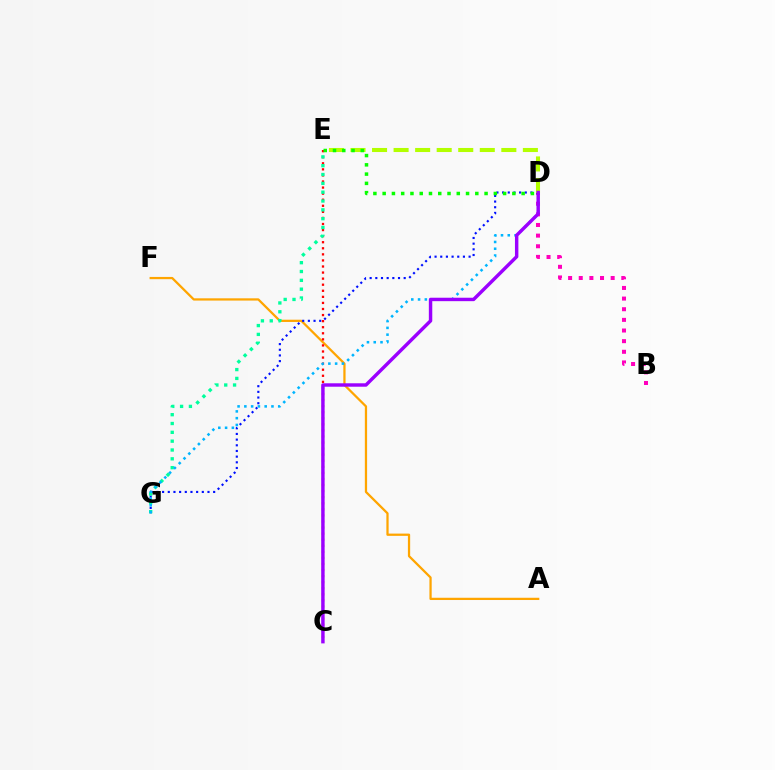{('A', 'F'): [{'color': '#ffa500', 'line_style': 'solid', 'thickness': 1.62}], ('B', 'D'): [{'color': '#ff00bd', 'line_style': 'dotted', 'thickness': 2.89}], ('D', 'G'): [{'color': '#0010ff', 'line_style': 'dotted', 'thickness': 1.54}, {'color': '#00b5ff', 'line_style': 'dotted', 'thickness': 1.84}], ('C', 'E'): [{'color': '#ff0000', 'line_style': 'dotted', 'thickness': 1.65}], ('E', 'G'): [{'color': '#00ff9d', 'line_style': 'dotted', 'thickness': 2.4}], ('D', 'E'): [{'color': '#b3ff00', 'line_style': 'dashed', 'thickness': 2.93}, {'color': '#08ff00', 'line_style': 'dotted', 'thickness': 2.52}], ('C', 'D'): [{'color': '#9b00ff', 'line_style': 'solid', 'thickness': 2.47}]}